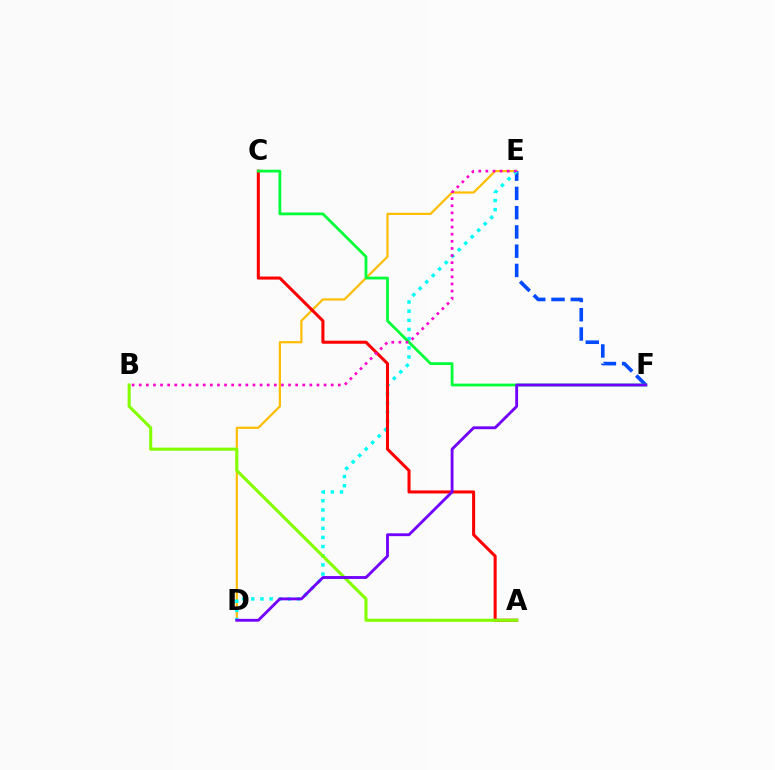{('D', 'E'): [{'color': '#ffbd00', 'line_style': 'solid', 'thickness': 1.59}, {'color': '#00fff6', 'line_style': 'dotted', 'thickness': 2.49}], ('E', 'F'): [{'color': '#004bff', 'line_style': 'dashed', 'thickness': 2.62}], ('A', 'C'): [{'color': '#ff0000', 'line_style': 'solid', 'thickness': 2.2}], ('A', 'B'): [{'color': '#84ff00', 'line_style': 'solid', 'thickness': 2.23}], ('C', 'F'): [{'color': '#00ff39', 'line_style': 'solid', 'thickness': 2.01}], ('D', 'F'): [{'color': '#7200ff', 'line_style': 'solid', 'thickness': 2.05}], ('B', 'E'): [{'color': '#ff00cf', 'line_style': 'dotted', 'thickness': 1.93}]}